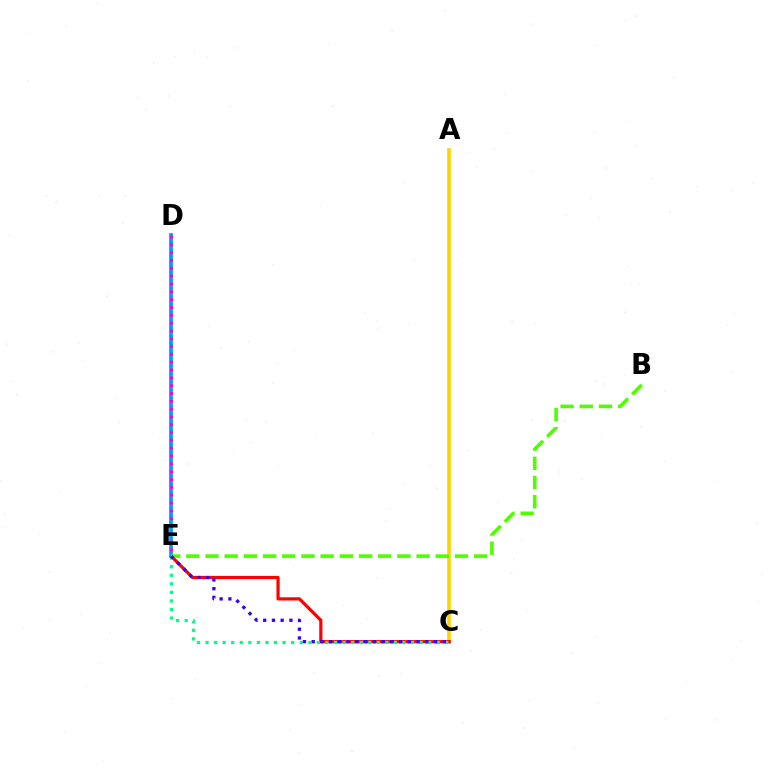{('A', 'C'): [{'color': '#ffd500', 'line_style': 'solid', 'thickness': 2.64}], ('C', 'E'): [{'color': '#ff0000', 'line_style': 'solid', 'thickness': 2.31}, {'color': '#00ff86', 'line_style': 'dotted', 'thickness': 2.33}, {'color': '#3700ff', 'line_style': 'dotted', 'thickness': 2.37}], ('D', 'E'): [{'color': '#009eff', 'line_style': 'solid', 'thickness': 2.71}, {'color': '#ff00ed', 'line_style': 'dotted', 'thickness': 2.13}], ('B', 'E'): [{'color': '#4fff00', 'line_style': 'dashed', 'thickness': 2.61}]}